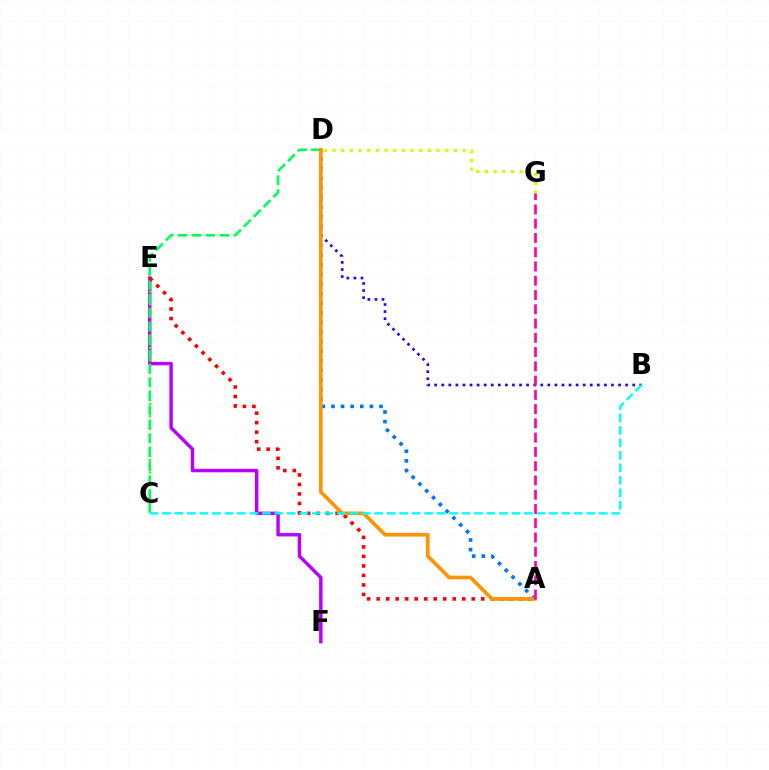{('A', 'D'): [{'color': '#0074ff', 'line_style': 'dotted', 'thickness': 2.61}, {'color': '#ff9400', 'line_style': 'solid', 'thickness': 2.63}], ('E', 'F'): [{'color': '#b900ff', 'line_style': 'solid', 'thickness': 2.48}], ('D', 'G'): [{'color': '#d1ff00', 'line_style': 'dotted', 'thickness': 2.36}], ('C', 'E'): [{'color': '#3dff00', 'line_style': 'dotted', 'thickness': 1.7}], ('C', 'D'): [{'color': '#00ff5c', 'line_style': 'dashed', 'thickness': 1.9}], ('B', 'D'): [{'color': '#2500ff', 'line_style': 'dotted', 'thickness': 1.92}], ('A', 'E'): [{'color': '#ff0000', 'line_style': 'dotted', 'thickness': 2.58}], ('B', 'C'): [{'color': '#00fff6', 'line_style': 'dashed', 'thickness': 1.7}], ('A', 'G'): [{'color': '#ff00ac', 'line_style': 'dashed', 'thickness': 1.94}]}